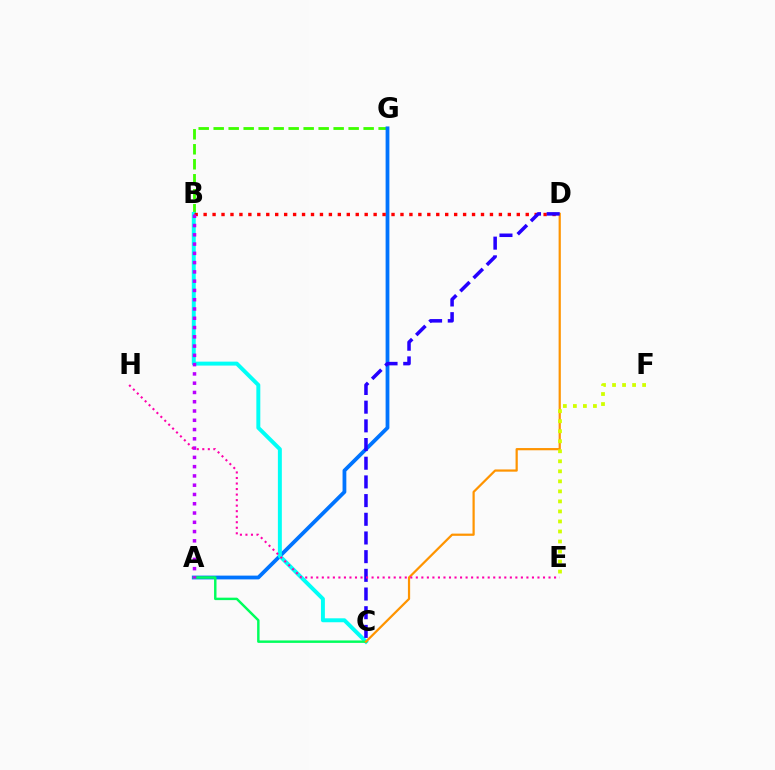{('B', 'G'): [{'color': '#3dff00', 'line_style': 'dashed', 'thickness': 2.04}], ('A', 'G'): [{'color': '#0074ff', 'line_style': 'solid', 'thickness': 2.73}], ('B', 'C'): [{'color': '#00fff6', 'line_style': 'solid', 'thickness': 2.84}], ('A', 'C'): [{'color': '#00ff5c', 'line_style': 'solid', 'thickness': 1.76}], ('B', 'D'): [{'color': '#ff0000', 'line_style': 'dotted', 'thickness': 2.43}], ('C', 'D'): [{'color': '#ff9400', 'line_style': 'solid', 'thickness': 1.6}, {'color': '#2500ff', 'line_style': 'dashed', 'thickness': 2.54}], ('A', 'B'): [{'color': '#b900ff', 'line_style': 'dotted', 'thickness': 2.52}], ('E', 'F'): [{'color': '#d1ff00', 'line_style': 'dotted', 'thickness': 2.72}], ('E', 'H'): [{'color': '#ff00ac', 'line_style': 'dotted', 'thickness': 1.5}]}